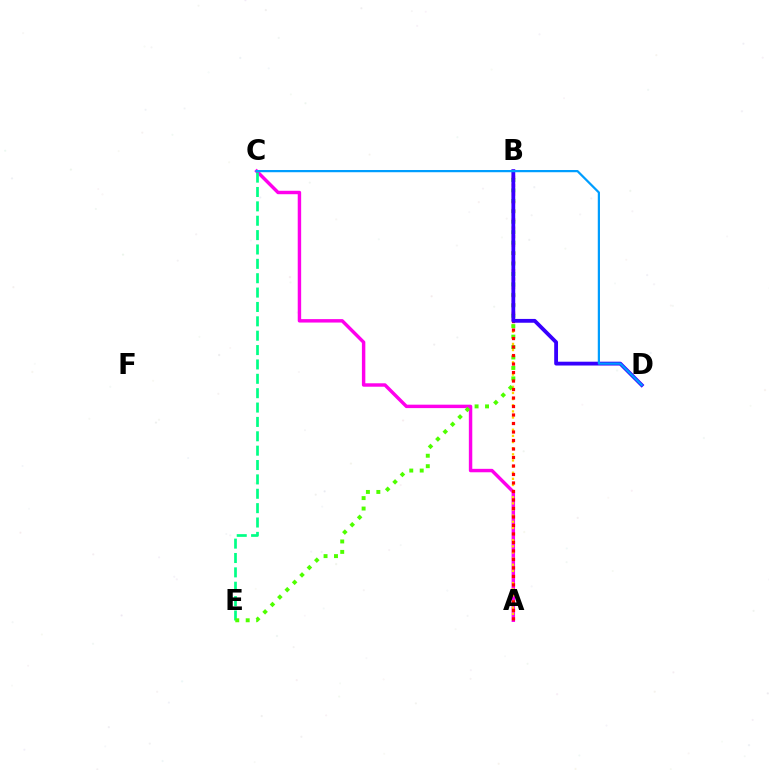{('A', 'C'): [{'color': '#ff00ed', 'line_style': 'solid', 'thickness': 2.47}], ('C', 'E'): [{'color': '#00ff86', 'line_style': 'dashed', 'thickness': 1.95}], ('A', 'B'): [{'color': '#ffd500', 'line_style': 'dotted', 'thickness': 1.67}, {'color': '#ff0000', 'line_style': 'dotted', 'thickness': 2.31}], ('B', 'E'): [{'color': '#4fff00', 'line_style': 'dotted', 'thickness': 2.84}], ('B', 'D'): [{'color': '#3700ff', 'line_style': 'solid', 'thickness': 2.75}], ('C', 'D'): [{'color': '#009eff', 'line_style': 'solid', 'thickness': 1.6}]}